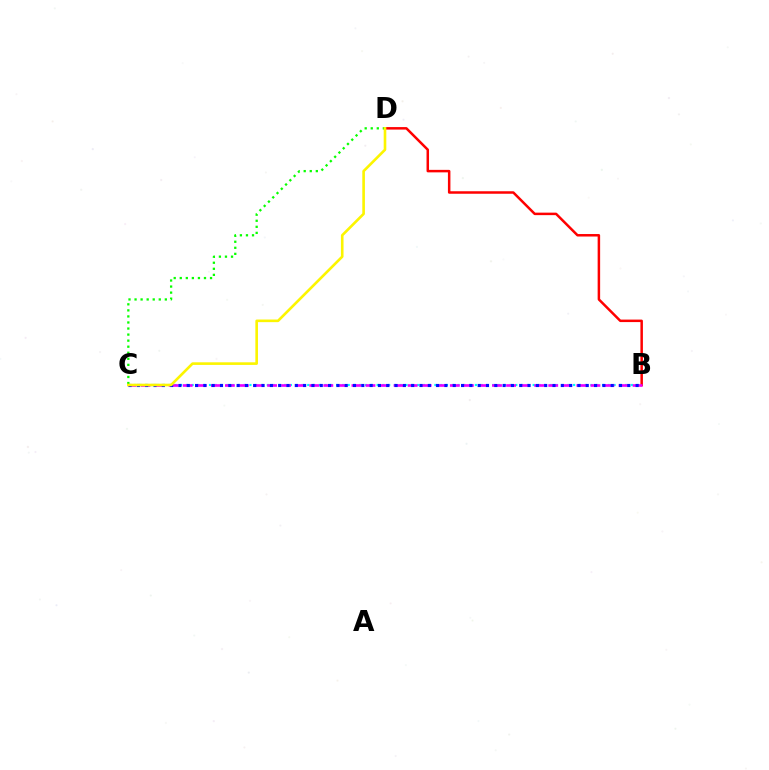{('B', 'D'): [{'color': '#ff0000', 'line_style': 'solid', 'thickness': 1.8}], ('B', 'C'): [{'color': '#00fff6', 'line_style': 'dotted', 'thickness': 1.57}, {'color': '#ee00ff', 'line_style': 'dashed', 'thickness': 1.91}, {'color': '#0010ff', 'line_style': 'dotted', 'thickness': 2.26}], ('C', 'D'): [{'color': '#08ff00', 'line_style': 'dotted', 'thickness': 1.64}, {'color': '#fcf500', 'line_style': 'solid', 'thickness': 1.89}]}